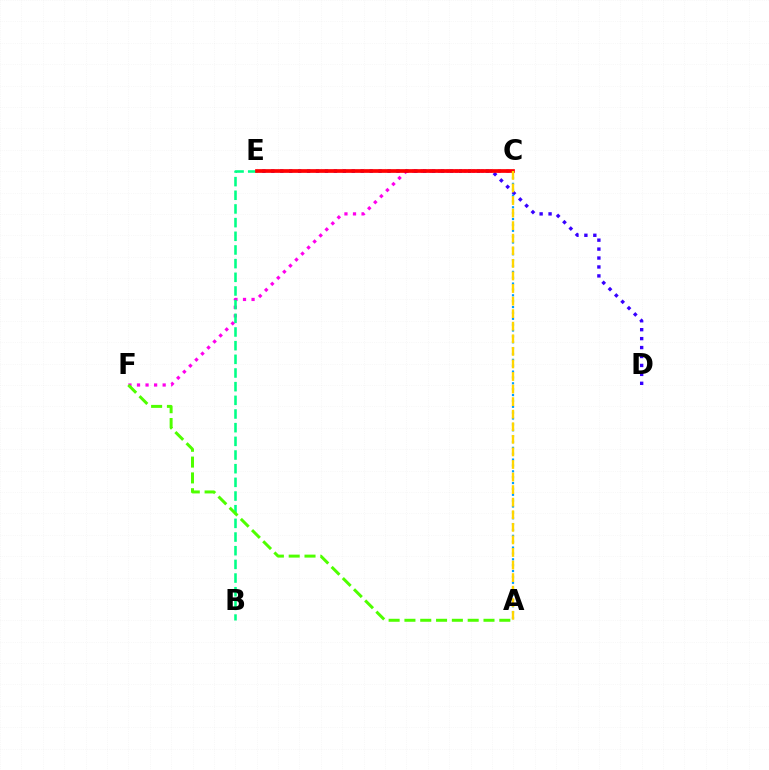{('C', 'F'): [{'color': '#ff00ed', 'line_style': 'dotted', 'thickness': 2.32}], ('D', 'E'): [{'color': '#3700ff', 'line_style': 'dotted', 'thickness': 2.43}], ('A', 'C'): [{'color': '#009eff', 'line_style': 'dotted', 'thickness': 1.59}, {'color': '#ffd500', 'line_style': 'dashed', 'thickness': 1.71}], ('B', 'E'): [{'color': '#00ff86', 'line_style': 'dashed', 'thickness': 1.86}], ('C', 'E'): [{'color': '#ff0000', 'line_style': 'solid', 'thickness': 2.67}], ('A', 'F'): [{'color': '#4fff00', 'line_style': 'dashed', 'thickness': 2.15}]}